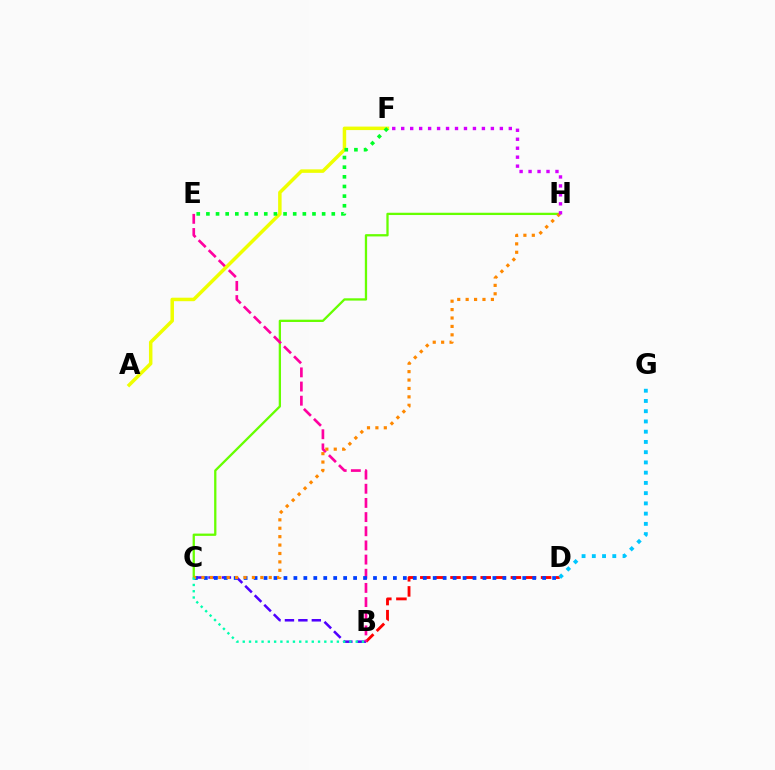{('B', 'D'): [{'color': '#ff0000', 'line_style': 'dashed', 'thickness': 2.05}], ('D', 'G'): [{'color': '#00c7ff', 'line_style': 'dotted', 'thickness': 2.78}], ('C', 'H'): [{'color': '#66ff00', 'line_style': 'solid', 'thickness': 1.65}, {'color': '#ff8800', 'line_style': 'dotted', 'thickness': 2.29}], ('B', 'C'): [{'color': '#4f00ff', 'line_style': 'dashed', 'thickness': 1.83}, {'color': '#00ffaf', 'line_style': 'dotted', 'thickness': 1.7}], ('B', 'E'): [{'color': '#ff00a0', 'line_style': 'dashed', 'thickness': 1.92}], ('A', 'F'): [{'color': '#eeff00', 'line_style': 'solid', 'thickness': 2.51}], ('E', 'F'): [{'color': '#00ff27', 'line_style': 'dotted', 'thickness': 2.62}], ('C', 'D'): [{'color': '#003fff', 'line_style': 'dotted', 'thickness': 2.7}], ('F', 'H'): [{'color': '#d600ff', 'line_style': 'dotted', 'thickness': 2.44}]}